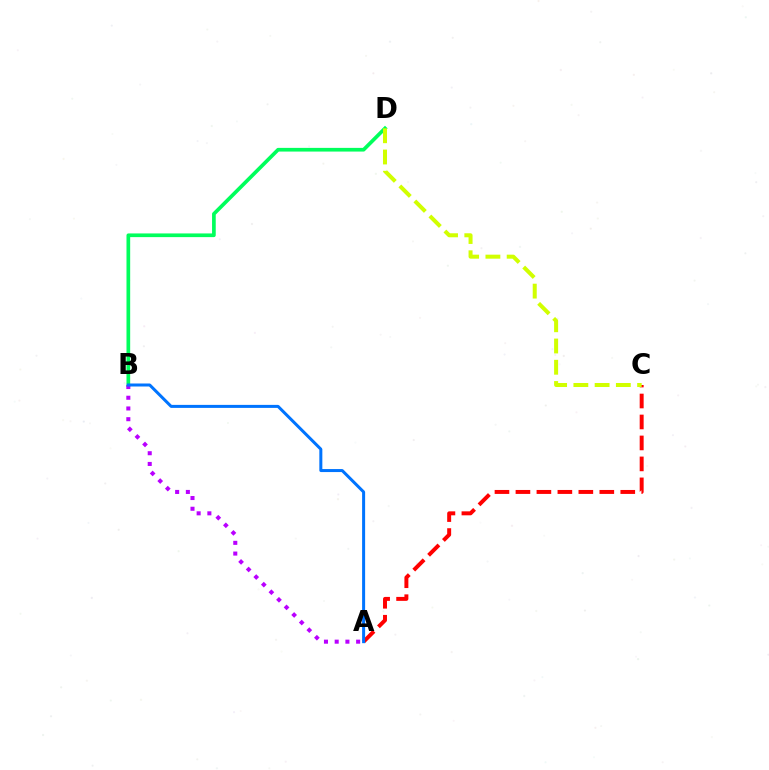{('B', 'D'): [{'color': '#00ff5c', 'line_style': 'solid', 'thickness': 2.65}], ('A', 'C'): [{'color': '#ff0000', 'line_style': 'dashed', 'thickness': 2.85}], ('C', 'D'): [{'color': '#d1ff00', 'line_style': 'dashed', 'thickness': 2.89}], ('A', 'B'): [{'color': '#b900ff', 'line_style': 'dotted', 'thickness': 2.91}, {'color': '#0074ff', 'line_style': 'solid', 'thickness': 2.17}]}